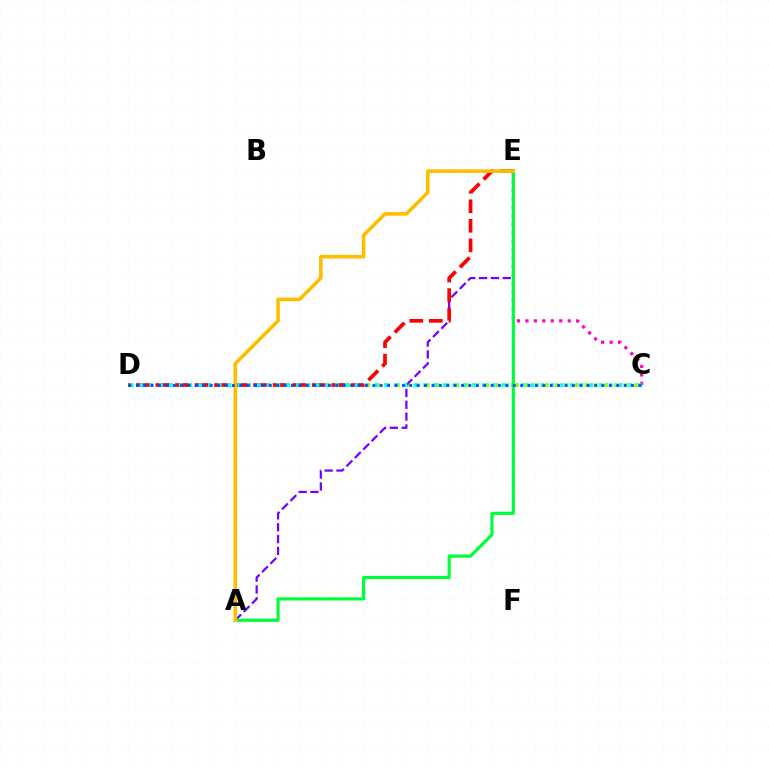{('C', 'D'): [{'color': '#84ff00', 'line_style': 'dotted', 'thickness': 2.7}, {'color': '#00fff6', 'line_style': 'dotted', 'thickness': 2.66}, {'color': '#004bff', 'line_style': 'dotted', 'thickness': 2.01}], ('A', 'E'): [{'color': '#7200ff', 'line_style': 'dashed', 'thickness': 1.61}, {'color': '#00ff39', 'line_style': 'solid', 'thickness': 2.28}, {'color': '#ffbd00', 'line_style': 'solid', 'thickness': 2.57}], ('D', 'E'): [{'color': '#ff0000', 'line_style': 'dashed', 'thickness': 2.65}], ('C', 'E'): [{'color': '#ff00cf', 'line_style': 'dotted', 'thickness': 2.3}]}